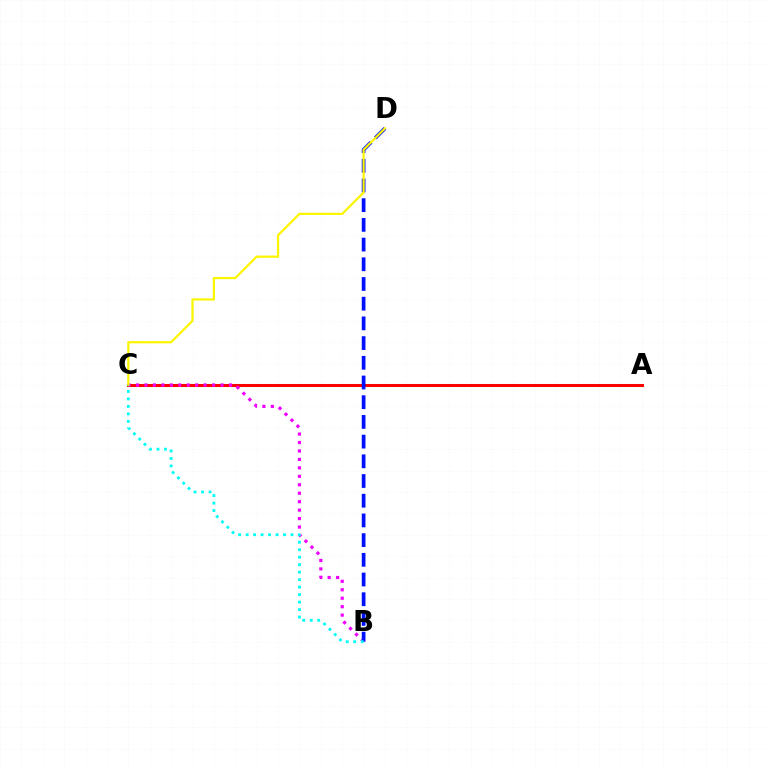{('A', 'C'): [{'color': '#08ff00', 'line_style': 'solid', 'thickness': 2.2}, {'color': '#ff0000', 'line_style': 'solid', 'thickness': 2.13}], ('B', 'C'): [{'color': '#ee00ff', 'line_style': 'dotted', 'thickness': 2.3}, {'color': '#00fff6', 'line_style': 'dotted', 'thickness': 2.03}], ('B', 'D'): [{'color': '#0010ff', 'line_style': 'dashed', 'thickness': 2.68}], ('C', 'D'): [{'color': '#fcf500', 'line_style': 'solid', 'thickness': 1.6}]}